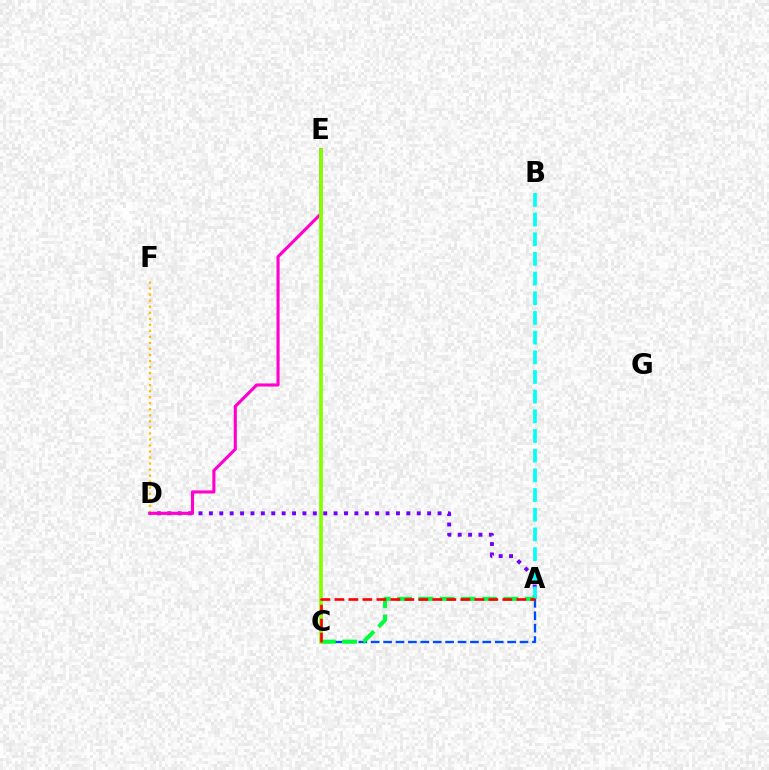{('A', 'D'): [{'color': '#7200ff', 'line_style': 'dotted', 'thickness': 2.82}], ('D', 'F'): [{'color': '#ffbd00', 'line_style': 'dotted', 'thickness': 1.64}], ('A', 'C'): [{'color': '#004bff', 'line_style': 'dashed', 'thickness': 1.69}, {'color': '#00ff39', 'line_style': 'dashed', 'thickness': 2.89}, {'color': '#ff0000', 'line_style': 'dashed', 'thickness': 1.9}], ('A', 'B'): [{'color': '#00fff6', 'line_style': 'dashed', 'thickness': 2.67}], ('D', 'E'): [{'color': '#ff00cf', 'line_style': 'solid', 'thickness': 2.24}], ('C', 'E'): [{'color': '#84ff00', 'line_style': 'solid', 'thickness': 2.67}]}